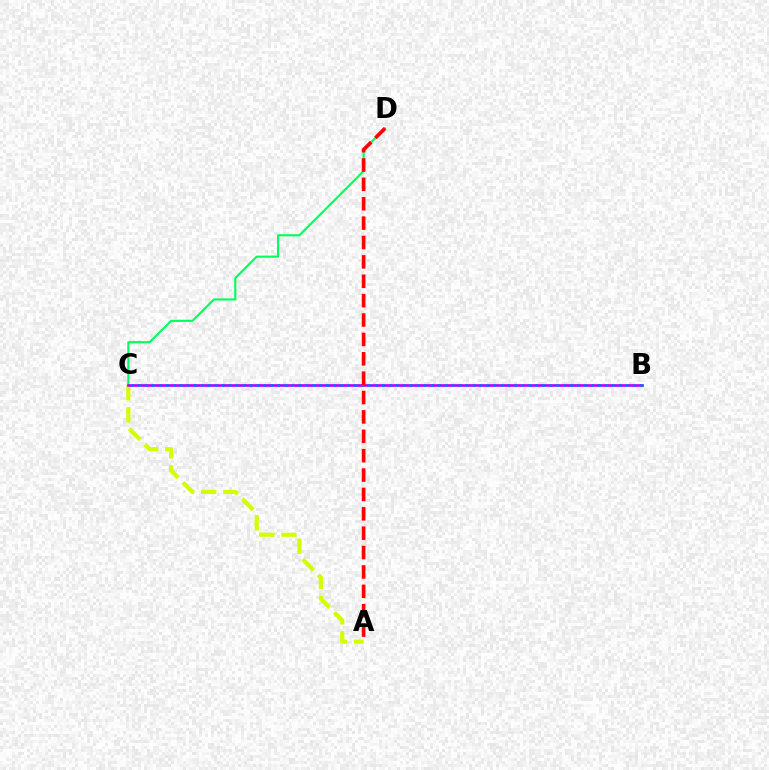{('C', 'D'): [{'color': '#00ff5c', 'line_style': 'solid', 'thickness': 1.53}], ('A', 'C'): [{'color': '#d1ff00', 'line_style': 'dashed', 'thickness': 3.0}], ('B', 'C'): [{'color': '#b900ff', 'line_style': 'solid', 'thickness': 1.93}, {'color': '#0074ff', 'line_style': 'dotted', 'thickness': 1.89}], ('A', 'D'): [{'color': '#ff0000', 'line_style': 'dashed', 'thickness': 2.63}]}